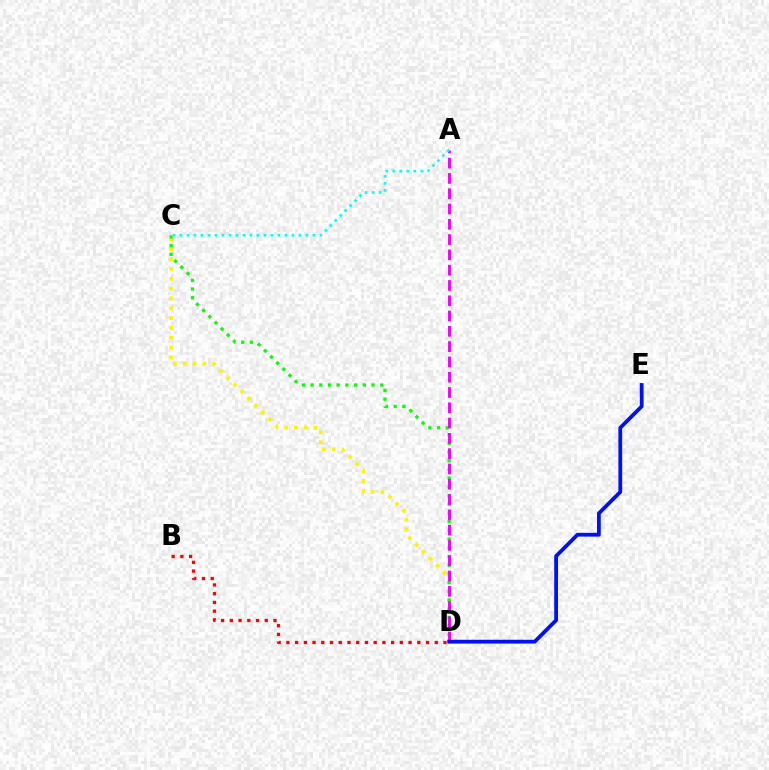{('C', 'D'): [{'color': '#fcf500', 'line_style': 'dotted', 'thickness': 2.68}, {'color': '#08ff00', 'line_style': 'dotted', 'thickness': 2.37}], ('A', 'D'): [{'color': '#ee00ff', 'line_style': 'dashed', 'thickness': 2.08}], ('B', 'D'): [{'color': '#ff0000', 'line_style': 'dotted', 'thickness': 2.37}], ('D', 'E'): [{'color': '#0010ff', 'line_style': 'solid', 'thickness': 2.73}], ('A', 'C'): [{'color': '#00fff6', 'line_style': 'dotted', 'thickness': 1.9}]}